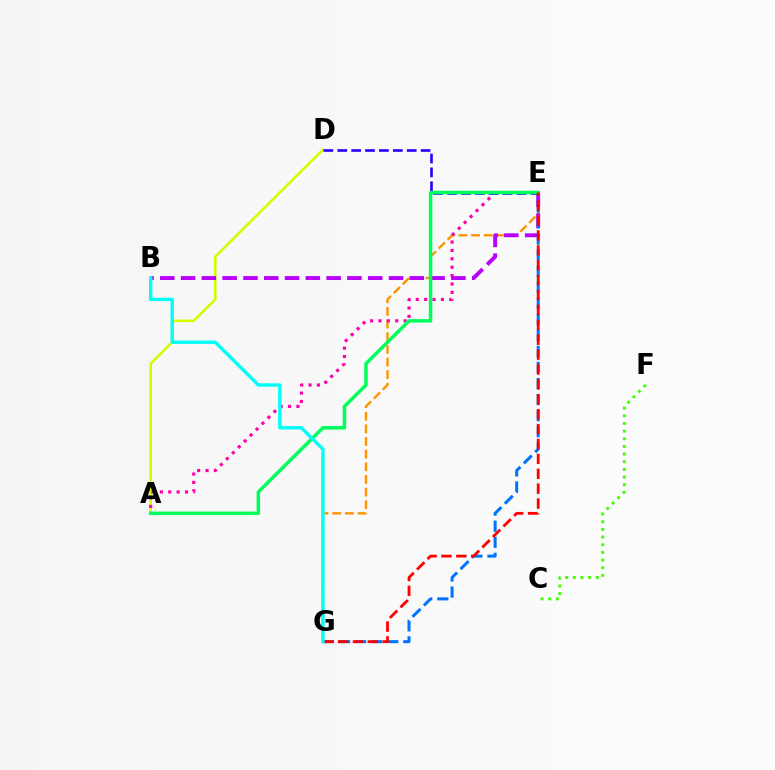{('E', 'G'): [{'color': '#ff9400', 'line_style': 'dashed', 'thickness': 1.72}, {'color': '#0074ff', 'line_style': 'dashed', 'thickness': 2.18}, {'color': '#ff0000', 'line_style': 'dashed', 'thickness': 2.02}], ('A', 'D'): [{'color': '#d1ff00', 'line_style': 'solid', 'thickness': 1.88}], ('A', 'E'): [{'color': '#ff00ac', 'line_style': 'dotted', 'thickness': 2.28}, {'color': '#00ff5c', 'line_style': 'solid', 'thickness': 2.52}], ('C', 'F'): [{'color': '#3dff00', 'line_style': 'dotted', 'thickness': 2.08}], ('B', 'E'): [{'color': '#b900ff', 'line_style': 'dashed', 'thickness': 2.82}], ('D', 'E'): [{'color': '#2500ff', 'line_style': 'dashed', 'thickness': 1.89}], ('B', 'G'): [{'color': '#00fff6', 'line_style': 'solid', 'thickness': 2.43}]}